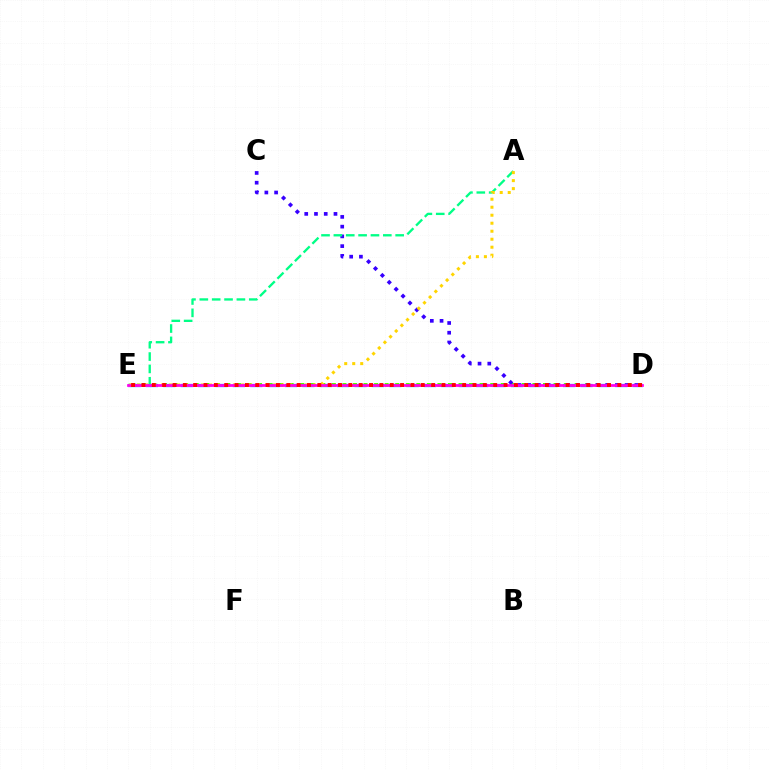{('D', 'E'): [{'color': '#009eff', 'line_style': 'dashed', 'thickness': 2.36}, {'color': '#4fff00', 'line_style': 'dotted', 'thickness': 2.87}, {'color': '#ff00ed', 'line_style': 'solid', 'thickness': 1.97}, {'color': '#ff0000', 'line_style': 'dotted', 'thickness': 2.81}], ('C', 'D'): [{'color': '#3700ff', 'line_style': 'dotted', 'thickness': 2.65}], ('A', 'E'): [{'color': '#00ff86', 'line_style': 'dashed', 'thickness': 1.68}, {'color': '#ffd500', 'line_style': 'dotted', 'thickness': 2.17}]}